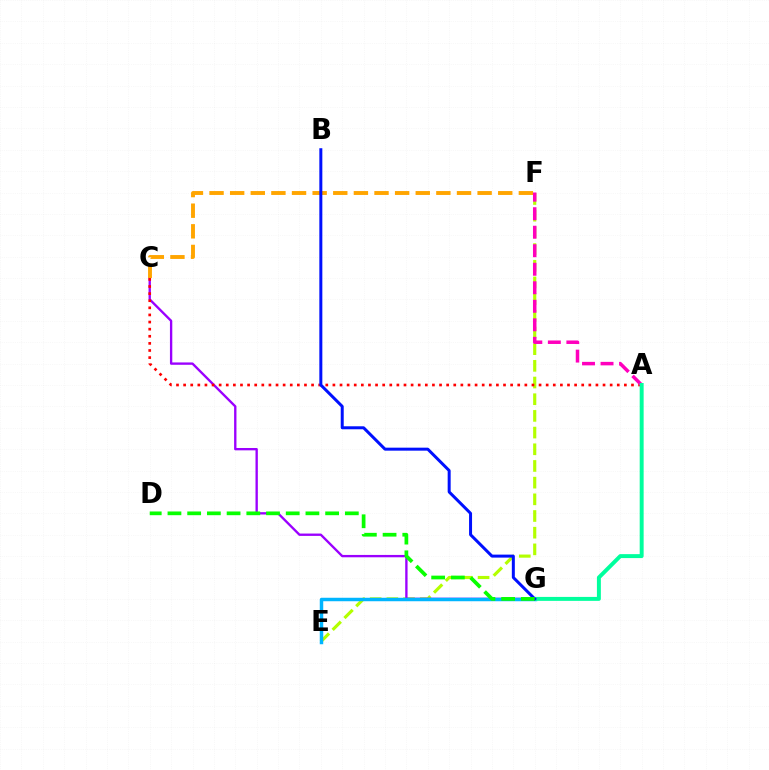{('E', 'F'): [{'color': '#b3ff00', 'line_style': 'dashed', 'thickness': 2.27}], ('C', 'G'): [{'color': '#9b00ff', 'line_style': 'solid', 'thickness': 1.69}], ('C', 'F'): [{'color': '#ffa500', 'line_style': 'dashed', 'thickness': 2.8}], ('E', 'G'): [{'color': '#00b5ff', 'line_style': 'solid', 'thickness': 2.5}], ('A', 'C'): [{'color': '#ff0000', 'line_style': 'dotted', 'thickness': 1.93}], ('A', 'F'): [{'color': '#ff00bd', 'line_style': 'dashed', 'thickness': 2.52}], ('A', 'G'): [{'color': '#00ff9d', 'line_style': 'solid', 'thickness': 2.84}], ('B', 'G'): [{'color': '#0010ff', 'line_style': 'solid', 'thickness': 2.16}], ('D', 'G'): [{'color': '#08ff00', 'line_style': 'dashed', 'thickness': 2.68}]}